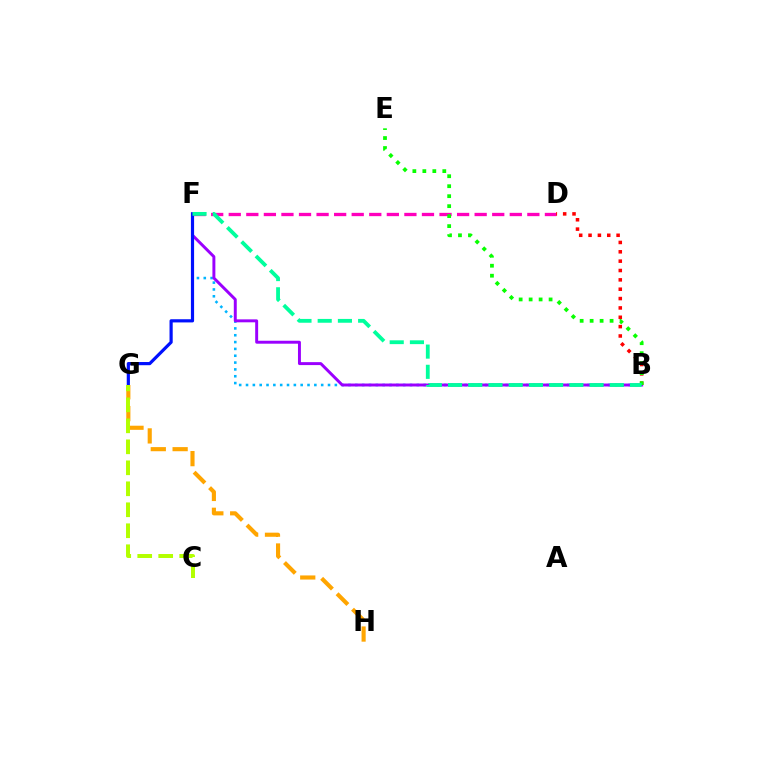{('B', 'F'): [{'color': '#00b5ff', 'line_style': 'dotted', 'thickness': 1.86}, {'color': '#9b00ff', 'line_style': 'solid', 'thickness': 2.12}, {'color': '#00ff9d', 'line_style': 'dashed', 'thickness': 2.75}], ('D', 'F'): [{'color': '#ff00bd', 'line_style': 'dashed', 'thickness': 2.39}], ('B', 'D'): [{'color': '#ff0000', 'line_style': 'dotted', 'thickness': 2.54}], ('G', 'H'): [{'color': '#ffa500', 'line_style': 'dashed', 'thickness': 2.97}], ('F', 'G'): [{'color': '#0010ff', 'line_style': 'solid', 'thickness': 2.29}], ('B', 'E'): [{'color': '#08ff00', 'line_style': 'dotted', 'thickness': 2.71}], ('C', 'G'): [{'color': '#b3ff00', 'line_style': 'dashed', 'thickness': 2.85}]}